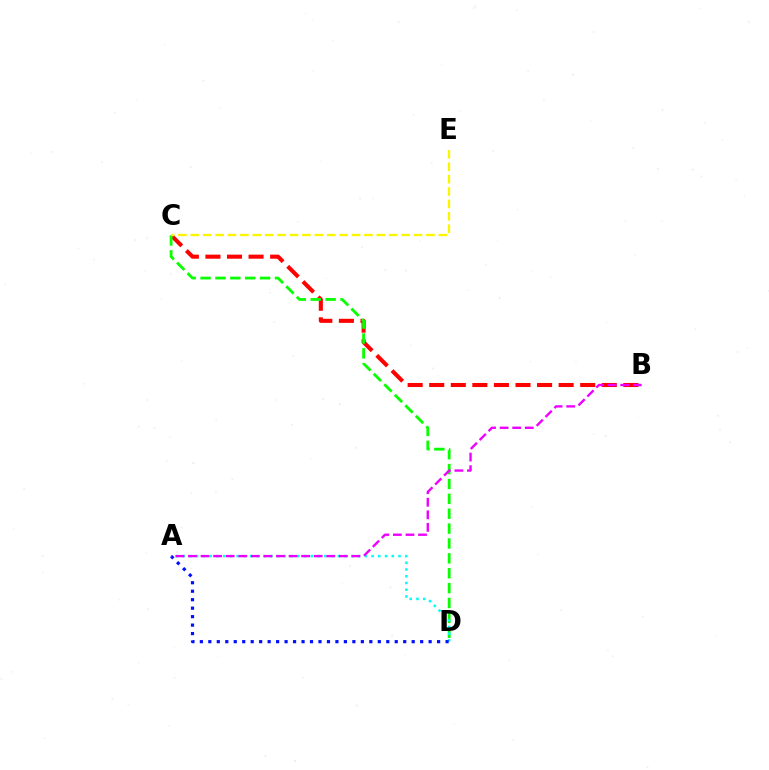{('B', 'C'): [{'color': '#ff0000', 'line_style': 'dashed', 'thickness': 2.93}], ('C', 'D'): [{'color': '#08ff00', 'line_style': 'dashed', 'thickness': 2.02}], ('A', 'D'): [{'color': '#00fff6', 'line_style': 'dotted', 'thickness': 1.83}, {'color': '#0010ff', 'line_style': 'dotted', 'thickness': 2.3}], ('C', 'E'): [{'color': '#fcf500', 'line_style': 'dashed', 'thickness': 1.68}], ('A', 'B'): [{'color': '#ee00ff', 'line_style': 'dashed', 'thickness': 1.71}]}